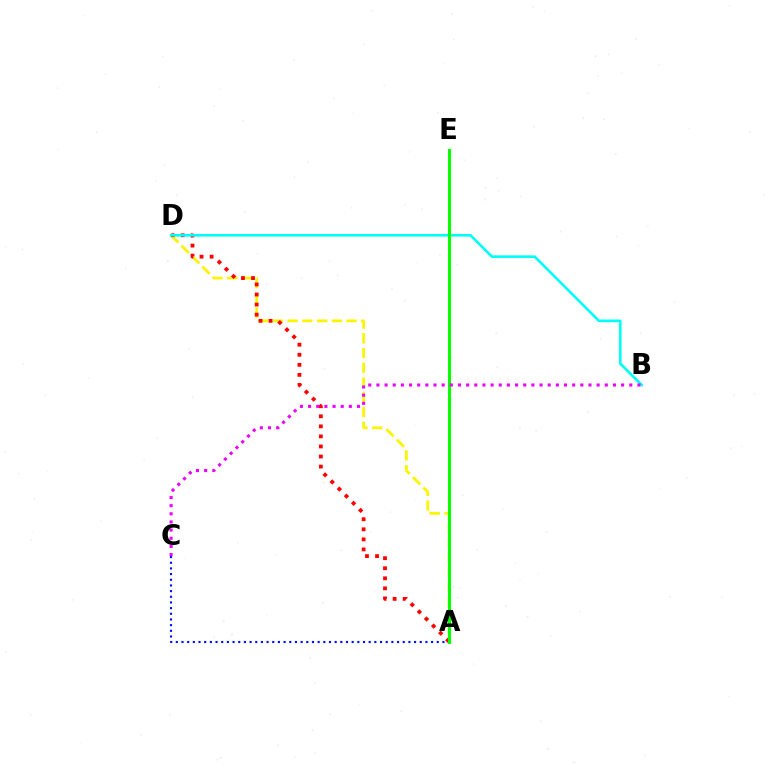{('A', 'D'): [{'color': '#fcf500', 'line_style': 'dashed', 'thickness': 2.0}, {'color': '#ff0000', 'line_style': 'dotted', 'thickness': 2.73}], ('B', 'D'): [{'color': '#00fff6', 'line_style': 'solid', 'thickness': 1.89}], ('A', 'C'): [{'color': '#0010ff', 'line_style': 'dotted', 'thickness': 1.54}], ('A', 'E'): [{'color': '#08ff00', 'line_style': 'solid', 'thickness': 2.24}], ('B', 'C'): [{'color': '#ee00ff', 'line_style': 'dotted', 'thickness': 2.22}]}